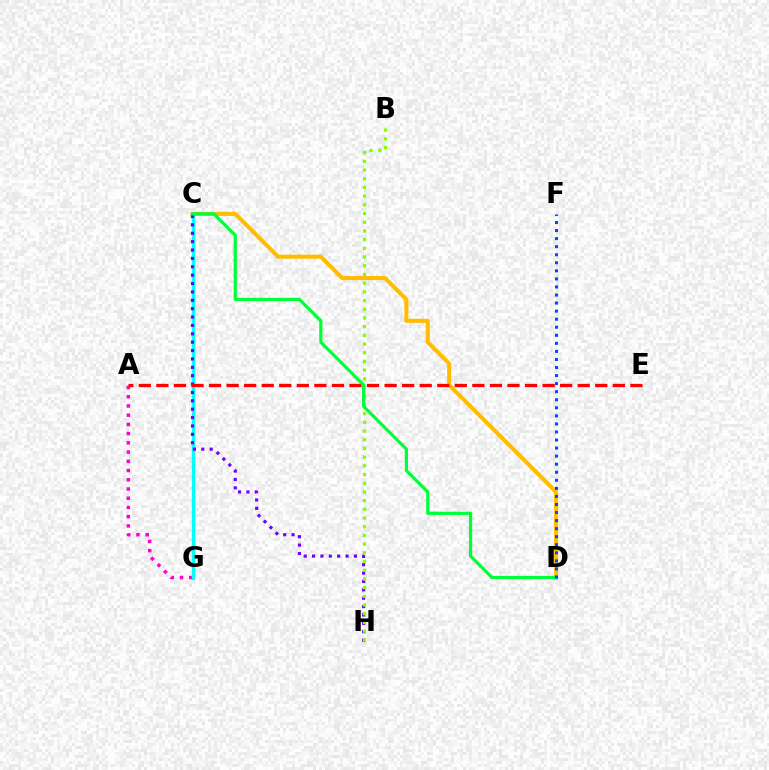{('A', 'G'): [{'color': '#ff00cf', 'line_style': 'dotted', 'thickness': 2.51}], ('C', 'D'): [{'color': '#ffbd00', 'line_style': 'solid', 'thickness': 2.93}, {'color': '#00ff39', 'line_style': 'solid', 'thickness': 2.3}], ('C', 'G'): [{'color': '#00fff6', 'line_style': 'solid', 'thickness': 2.44}], ('C', 'H'): [{'color': '#7200ff', 'line_style': 'dotted', 'thickness': 2.28}], ('B', 'H'): [{'color': '#84ff00', 'line_style': 'dotted', 'thickness': 2.36}], ('A', 'E'): [{'color': '#ff0000', 'line_style': 'dashed', 'thickness': 2.38}], ('D', 'F'): [{'color': '#004bff', 'line_style': 'dotted', 'thickness': 2.19}]}